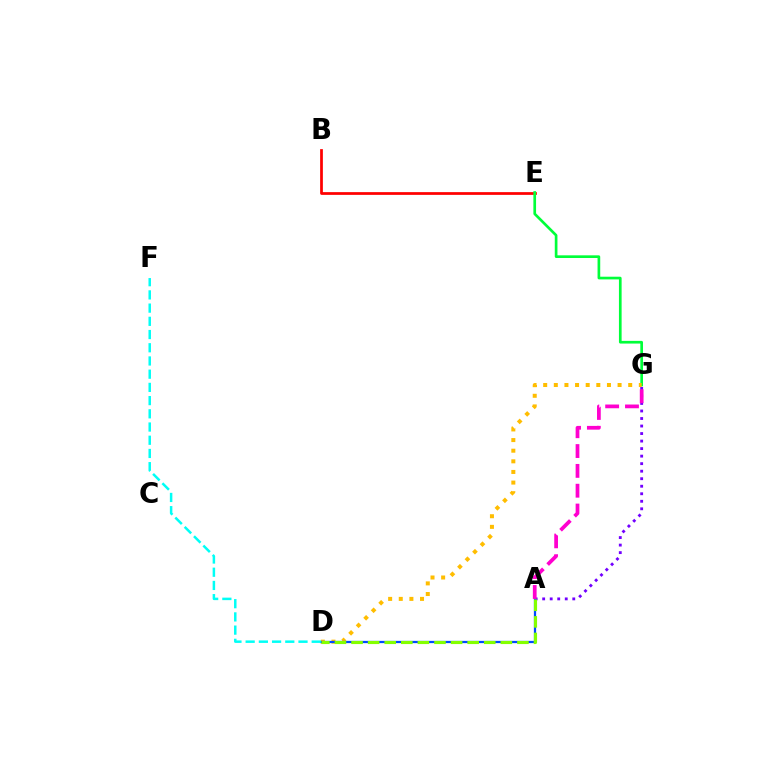{('A', 'G'): [{'color': '#7200ff', 'line_style': 'dotted', 'thickness': 2.04}, {'color': '#ff00cf', 'line_style': 'dashed', 'thickness': 2.69}], ('B', 'E'): [{'color': '#ff0000', 'line_style': 'solid', 'thickness': 1.98}], ('E', 'G'): [{'color': '#00ff39', 'line_style': 'solid', 'thickness': 1.93}], ('D', 'G'): [{'color': '#ffbd00', 'line_style': 'dotted', 'thickness': 2.89}], ('A', 'D'): [{'color': '#004bff', 'line_style': 'solid', 'thickness': 1.62}, {'color': '#84ff00', 'line_style': 'dashed', 'thickness': 2.25}], ('D', 'F'): [{'color': '#00fff6', 'line_style': 'dashed', 'thickness': 1.8}]}